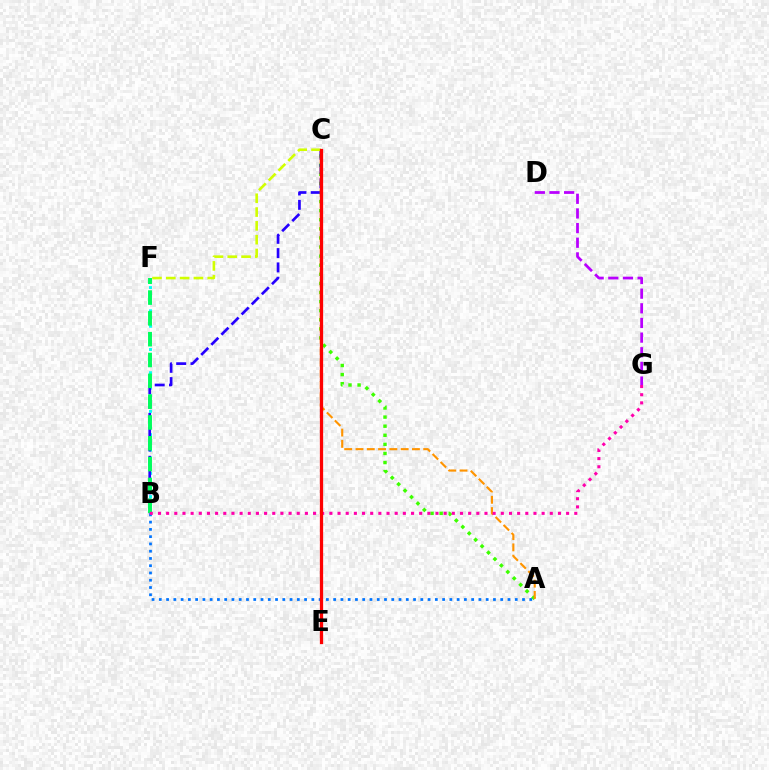{('A', 'C'): [{'color': '#3dff00', 'line_style': 'dotted', 'thickness': 2.47}, {'color': '#ff9400', 'line_style': 'dashed', 'thickness': 1.53}], ('B', 'F'): [{'color': '#00fff6', 'line_style': 'dotted', 'thickness': 2.1}, {'color': '#00ff5c', 'line_style': 'dashed', 'thickness': 2.83}], ('B', 'C'): [{'color': '#2500ff', 'line_style': 'dashed', 'thickness': 1.94}], ('A', 'B'): [{'color': '#0074ff', 'line_style': 'dotted', 'thickness': 1.97}], ('B', 'G'): [{'color': '#ff00ac', 'line_style': 'dotted', 'thickness': 2.22}], ('C', 'F'): [{'color': '#d1ff00', 'line_style': 'dashed', 'thickness': 1.88}], ('C', 'E'): [{'color': '#ff0000', 'line_style': 'solid', 'thickness': 2.35}], ('D', 'G'): [{'color': '#b900ff', 'line_style': 'dashed', 'thickness': 1.99}]}